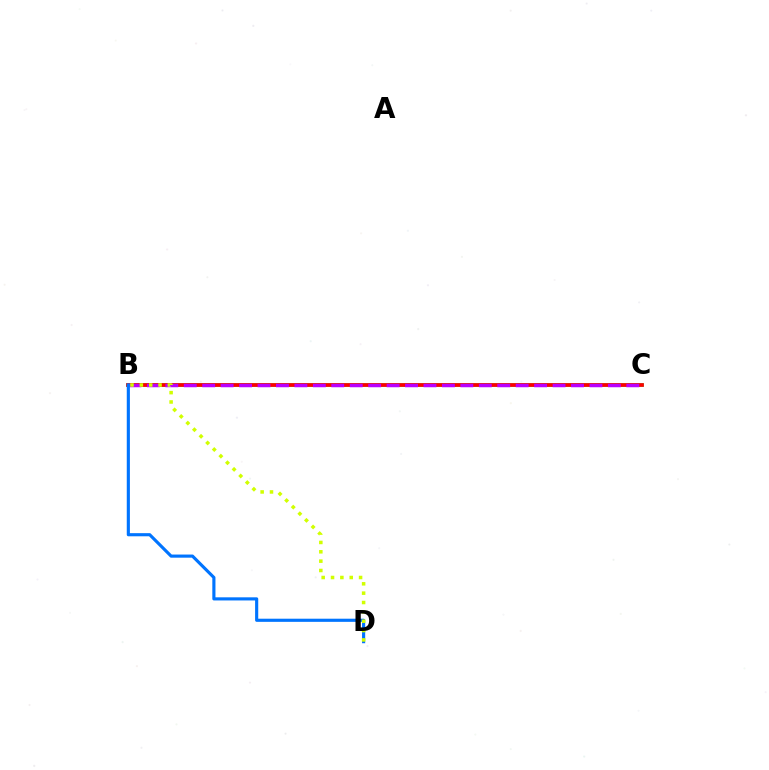{('B', 'C'): [{'color': '#00ff5c', 'line_style': 'solid', 'thickness': 2.59}, {'color': '#ff0000', 'line_style': 'solid', 'thickness': 2.66}, {'color': '#b900ff', 'line_style': 'dashed', 'thickness': 2.51}], ('B', 'D'): [{'color': '#0074ff', 'line_style': 'solid', 'thickness': 2.26}, {'color': '#d1ff00', 'line_style': 'dotted', 'thickness': 2.54}]}